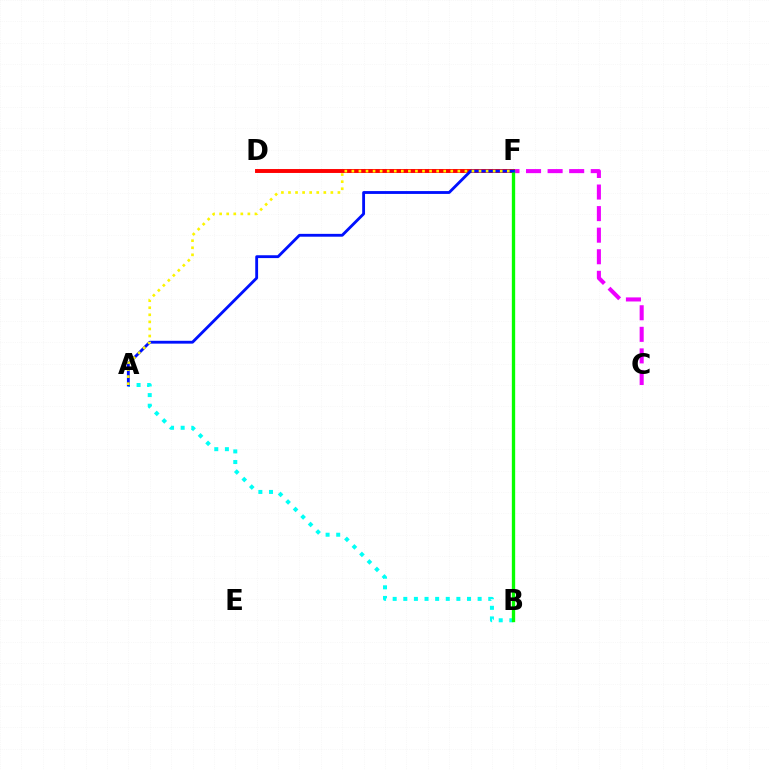{('C', 'F'): [{'color': '#ee00ff', 'line_style': 'dashed', 'thickness': 2.93}], ('A', 'B'): [{'color': '#00fff6', 'line_style': 'dotted', 'thickness': 2.89}], ('D', 'F'): [{'color': '#ff0000', 'line_style': 'solid', 'thickness': 2.82}], ('B', 'F'): [{'color': '#08ff00', 'line_style': 'solid', 'thickness': 2.4}], ('A', 'F'): [{'color': '#0010ff', 'line_style': 'solid', 'thickness': 2.04}, {'color': '#fcf500', 'line_style': 'dotted', 'thickness': 1.92}]}